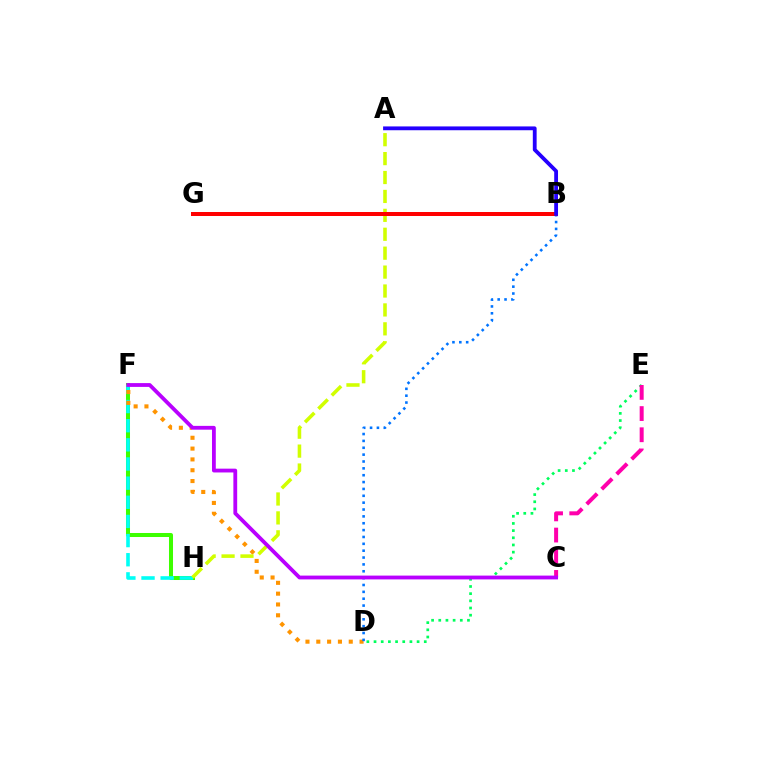{('F', 'H'): [{'color': '#3dff00', 'line_style': 'solid', 'thickness': 2.89}, {'color': '#00fff6', 'line_style': 'dashed', 'thickness': 2.6}], ('D', 'F'): [{'color': '#ff9400', 'line_style': 'dotted', 'thickness': 2.94}], ('D', 'E'): [{'color': '#00ff5c', 'line_style': 'dotted', 'thickness': 1.95}], ('A', 'H'): [{'color': '#d1ff00', 'line_style': 'dashed', 'thickness': 2.57}], ('C', 'E'): [{'color': '#ff00ac', 'line_style': 'dashed', 'thickness': 2.88}], ('B', 'D'): [{'color': '#0074ff', 'line_style': 'dotted', 'thickness': 1.86}], ('B', 'G'): [{'color': '#ff0000', 'line_style': 'solid', 'thickness': 2.88}], ('A', 'B'): [{'color': '#2500ff', 'line_style': 'solid', 'thickness': 2.74}], ('C', 'F'): [{'color': '#b900ff', 'line_style': 'solid', 'thickness': 2.74}]}